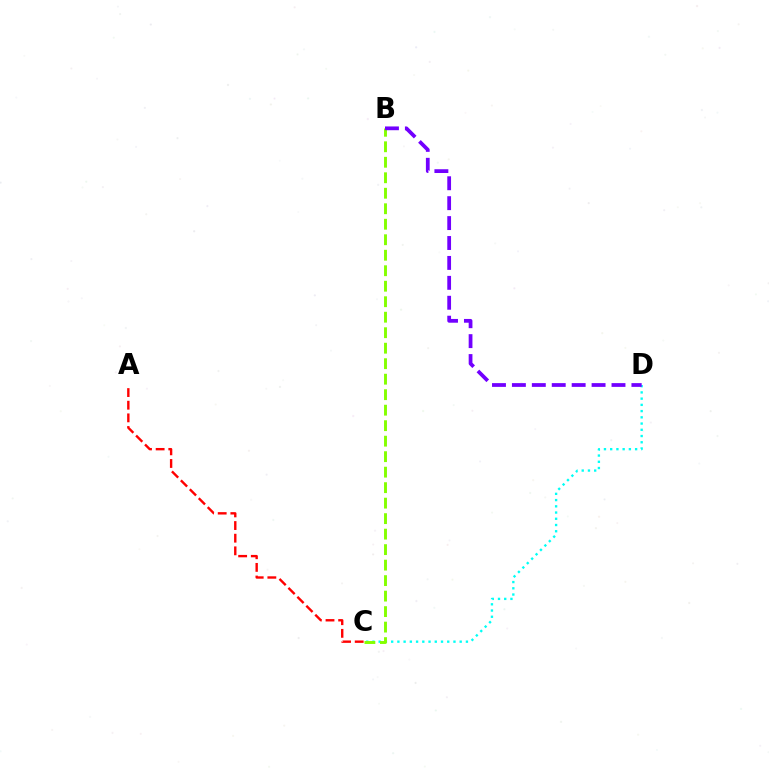{('C', 'D'): [{'color': '#00fff6', 'line_style': 'dotted', 'thickness': 1.69}], ('A', 'C'): [{'color': '#ff0000', 'line_style': 'dashed', 'thickness': 1.72}], ('B', 'C'): [{'color': '#84ff00', 'line_style': 'dashed', 'thickness': 2.1}], ('B', 'D'): [{'color': '#7200ff', 'line_style': 'dashed', 'thickness': 2.71}]}